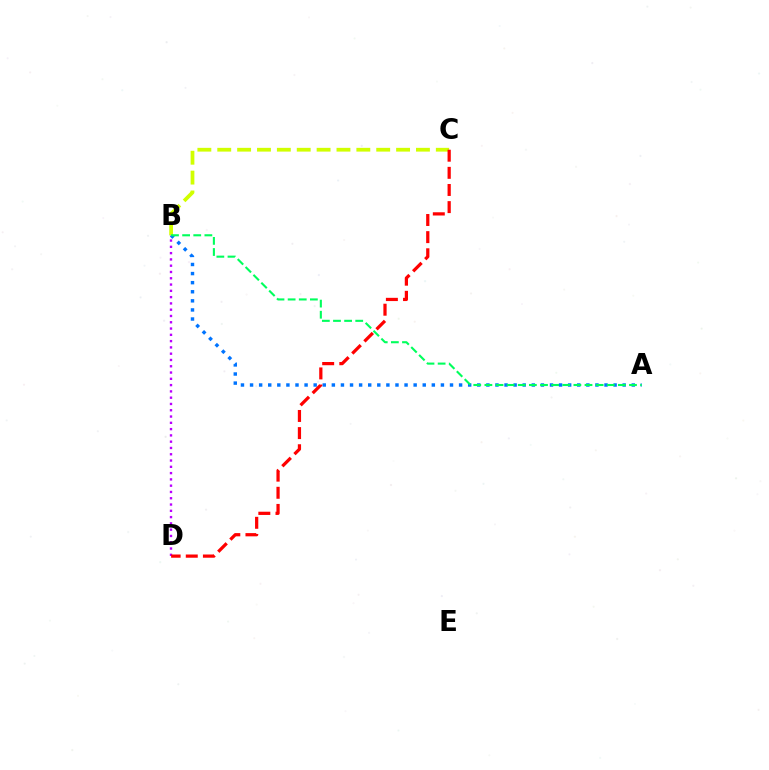{('B', 'D'): [{'color': '#b900ff', 'line_style': 'dotted', 'thickness': 1.71}], ('A', 'B'): [{'color': '#0074ff', 'line_style': 'dotted', 'thickness': 2.47}, {'color': '#00ff5c', 'line_style': 'dashed', 'thickness': 1.51}], ('B', 'C'): [{'color': '#d1ff00', 'line_style': 'dashed', 'thickness': 2.7}], ('C', 'D'): [{'color': '#ff0000', 'line_style': 'dashed', 'thickness': 2.33}]}